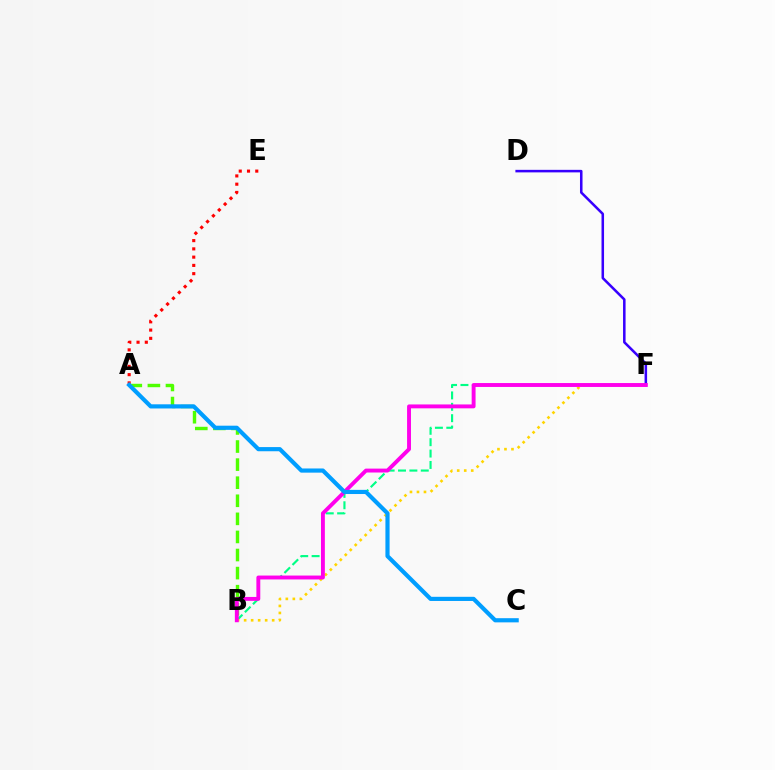{('A', 'E'): [{'color': '#ff0000', 'line_style': 'dotted', 'thickness': 2.24}], ('A', 'B'): [{'color': '#4fff00', 'line_style': 'dashed', 'thickness': 2.46}], ('B', 'F'): [{'color': '#00ff86', 'line_style': 'dashed', 'thickness': 1.55}, {'color': '#ffd500', 'line_style': 'dotted', 'thickness': 1.9}, {'color': '#ff00ed', 'line_style': 'solid', 'thickness': 2.81}], ('D', 'F'): [{'color': '#3700ff', 'line_style': 'solid', 'thickness': 1.83}], ('A', 'C'): [{'color': '#009eff', 'line_style': 'solid', 'thickness': 3.0}]}